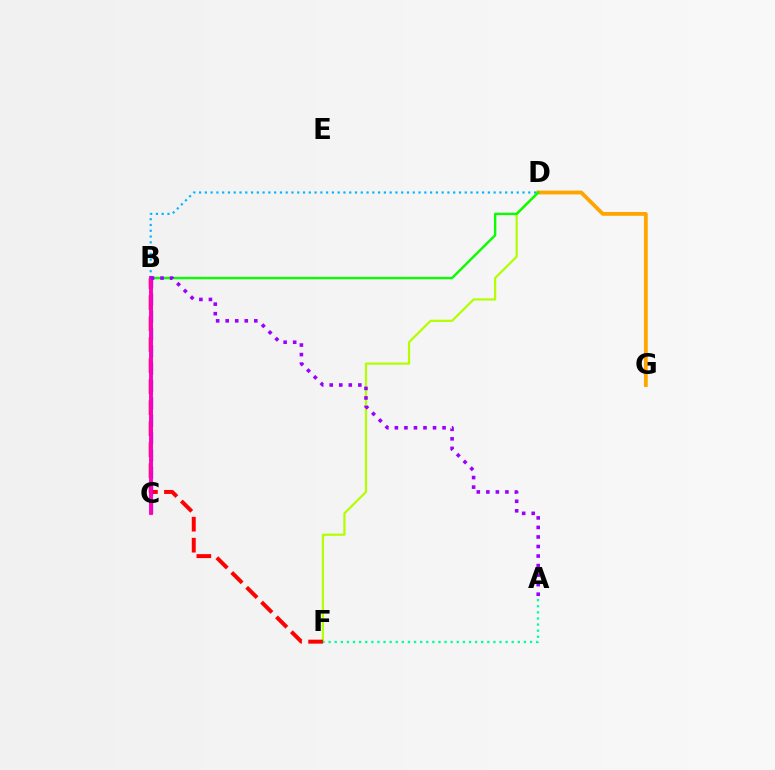{('D', 'F'): [{'color': '#b3ff00', 'line_style': 'solid', 'thickness': 1.6}], ('B', 'D'): [{'color': '#00b5ff', 'line_style': 'dotted', 'thickness': 1.57}, {'color': '#08ff00', 'line_style': 'solid', 'thickness': 1.71}], ('D', 'G'): [{'color': '#ffa500', 'line_style': 'solid', 'thickness': 2.75}], ('A', 'F'): [{'color': '#00ff9d', 'line_style': 'dotted', 'thickness': 1.66}], ('B', 'F'): [{'color': '#ff0000', 'line_style': 'dashed', 'thickness': 2.85}], ('B', 'C'): [{'color': '#0010ff', 'line_style': 'dashed', 'thickness': 2.36}, {'color': '#ff00bd', 'line_style': 'solid', 'thickness': 2.79}], ('A', 'B'): [{'color': '#9b00ff', 'line_style': 'dotted', 'thickness': 2.59}]}